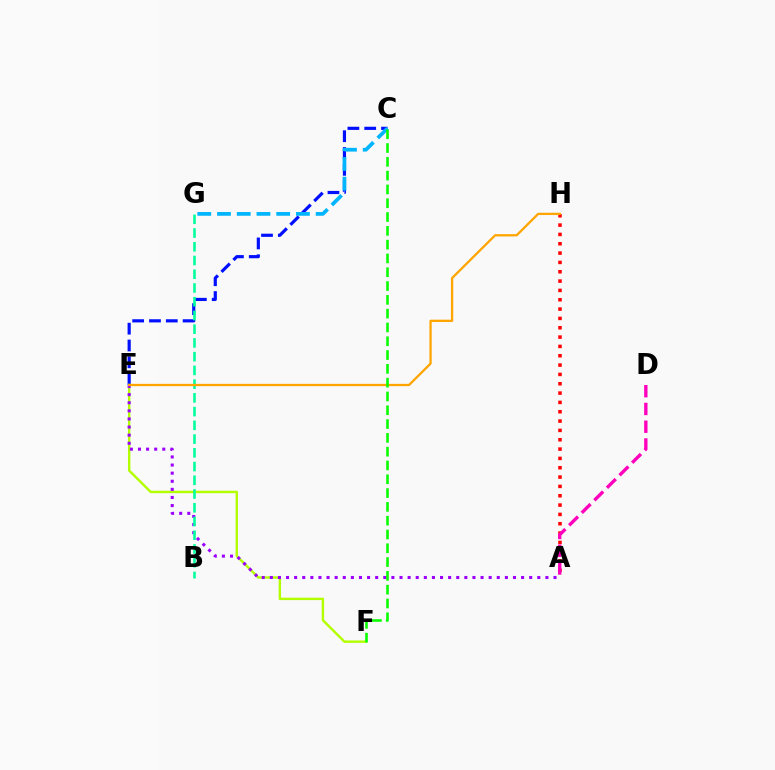{('C', 'E'): [{'color': '#0010ff', 'line_style': 'dashed', 'thickness': 2.28}], ('E', 'F'): [{'color': '#b3ff00', 'line_style': 'solid', 'thickness': 1.74}], ('C', 'G'): [{'color': '#00b5ff', 'line_style': 'dashed', 'thickness': 2.68}], ('A', 'H'): [{'color': '#ff0000', 'line_style': 'dotted', 'thickness': 2.54}], ('A', 'E'): [{'color': '#9b00ff', 'line_style': 'dotted', 'thickness': 2.2}], ('B', 'G'): [{'color': '#00ff9d', 'line_style': 'dashed', 'thickness': 1.87}], ('E', 'H'): [{'color': '#ffa500', 'line_style': 'solid', 'thickness': 1.64}], ('A', 'D'): [{'color': '#ff00bd', 'line_style': 'dashed', 'thickness': 2.41}], ('C', 'F'): [{'color': '#08ff00', 'line_style': 'dashed', 'thickness': 1.87}]}